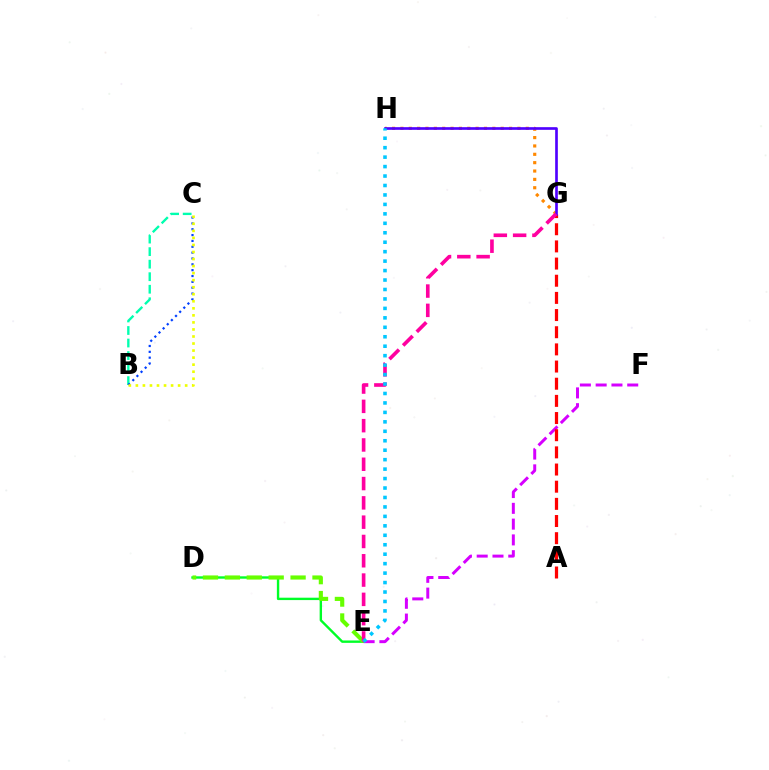{('D', 'E'): [{'color': '#00ff27', 'line_style': 'solid', 'thickness': 1.72}, {'color': '#66ff00', 'line_style': 'dashed', 'thickness': 2.98}], ('E', 'F'): [{'color': '#d600ff', 'line_style': 'dashed', 'thickness': 2.14}], ('A', 'G'): [{'color': '#ff0000', 'line_style': 'dashed', 'thickness': 2.33}], ('G', 'H'): [{'color': '#ff8800', 'line_style': 'dotted', 'thickness': 2.27}, {'color': '#4f00ff', 'line_style': 'solid', 'thickness': 1.92}], ('E', 'G'): [{'color': '#ff00a0', 'line_style': 'dashed', 'thickness': 2.62}], ('B', 'C'): [{'color': '#00ffaf', 'line_style': 'dashed', 'thickness': 1.7}, {'color': '#003fff', 'line_style': 'dotted', 'thickness': 1.59}, {'color': '#eeff00', 'line_style': 'dotted', 'thickness': 1.91}], ('E', 'H'): [{'color': '#00c7ff', 'line_style': 'dotted', 'thickness': 2.57}]}